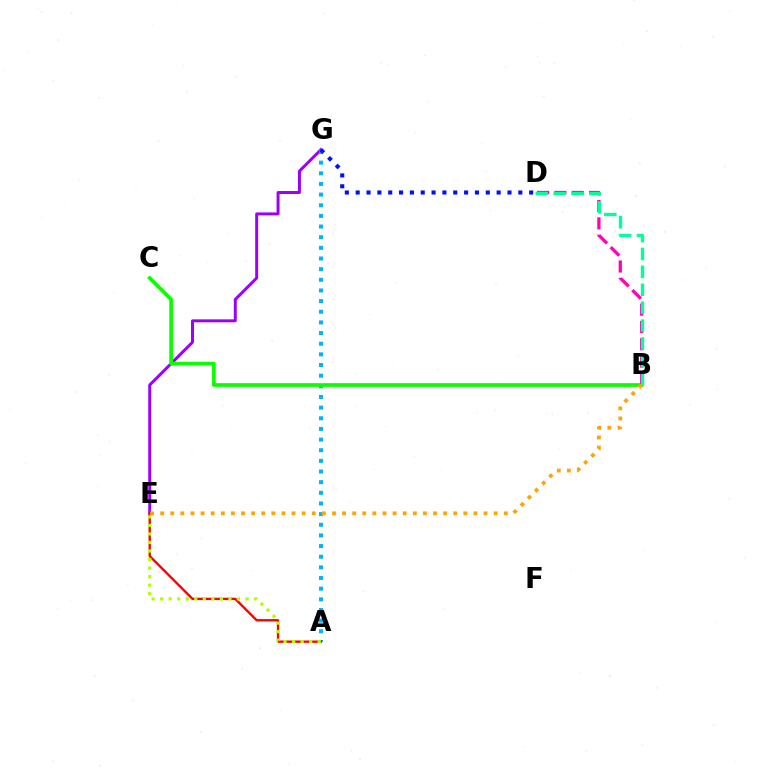{('E', 'G'): [{'color': '#9b00ff', 'line_style': 'solid', 'thickness': 2.14}], ('A', 'G'): [{'color': '#00b5ff', 'line_style': 'dotted', 'thickness': 2.89}], ('A', 'E'): [{'color': '#ff0000', 'line_style': 'solid', 'thickness': 1.7}, {'color': '#b3ff00', 'line_style': 'dotted', 'thickness': 2.32}], ('B', 'C'): [{'color': '#08ff00', 'line_style': 'solid', 'thickness': 2.67}], ('B', 'D'): [{'color': '#ff00bd', 'line_style': 'dashed', 'thickness': 2.35}, {'color': '#00ff9d', 'line_style': 'dashed', 'thickness': 2.43}], ('D', 'G'): [{'color': '#0010ff', 'line_style': 'dotted', 'thickness': 2.95}], ('B', 'E'): [{'color': '#ffa500', 'line_style': 'dotted', 'thickness': 2.75}]}